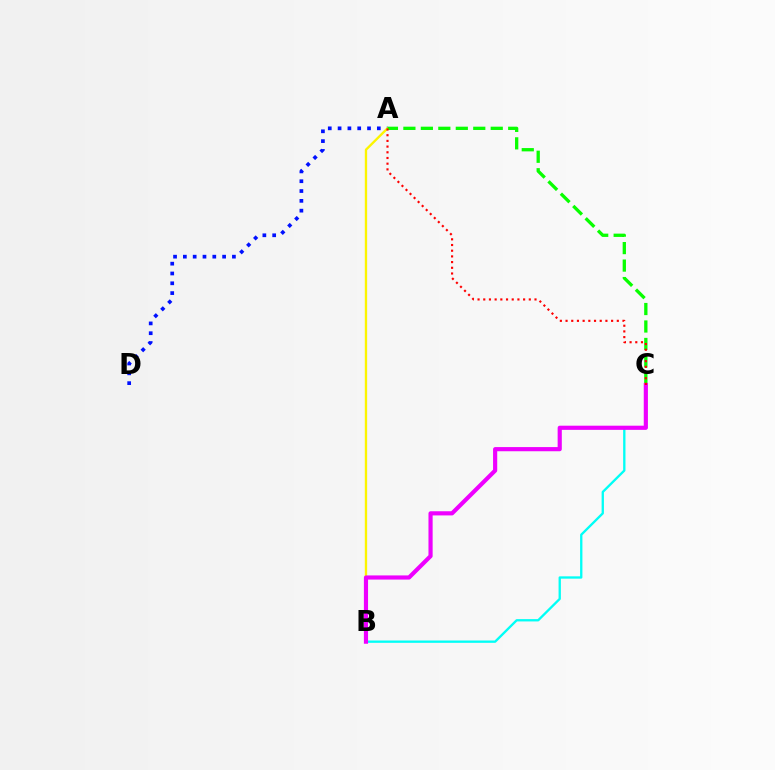{('B', 'C'): [{'color': '#00fff6', 'line_style': 'solid', 'thickness': 1.67}, {'color': '#ee00ff', 'line_style': 'solid', 'thickness': 2.99}], ('A', 'D'): [{'color': '#0010ff', 'line_style': 'dotted', 'thickness': 2.67}], ('A', 'B'): [{'color': '#fcf500', 'line_style': 'solid', 'thickness': 1.68}], ('A', 'C'): [{'color': '#08ff00', 'line_style': 'dashed', 'thickness': 2.37}, {'color': '#ff0000', 'line_style': 'dotted', 'thickness': 1.55}]}